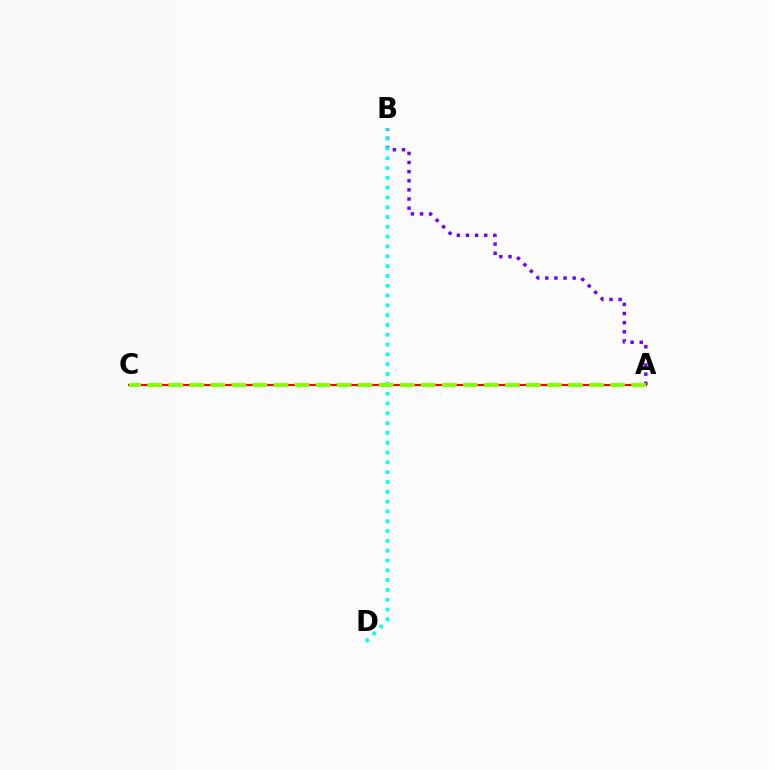{('A', 'B'): [{'color': '#7200ff', 'line_style': 'dotted', 'thickness': 2.48}], ('A', 'C'): [{'color': '#ff0000', 'line_style': 'solid', 'thickness': 1.52}, {'color': '#84ff00', 'line_style': 'dashed', 'thickness': 2.86}], ('B', 'D'): [{'color': '#00fff6', 'line_style': 'dotted', 'thickness': 2.67}]}